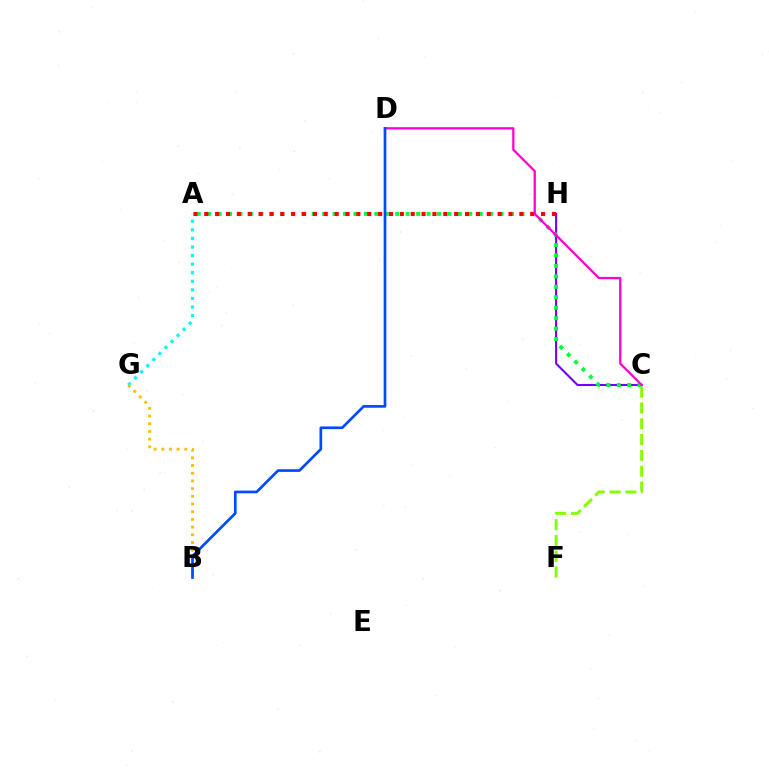{('C', 'H'): [{'color': '#7200ff', 'line_style': 'solid', 'thickness': 1.5}], ('A', 'C'): [{'color': '#00ff39', 'line_style': 'dotted', 'thickness': 2.84}], ('A', 'H'): [{'color': '#ff0000', 'line_style': 'dotted', 'thickness': 2.95}], ('C', 'D'): [{'color': '#ff00cf', 'line_style': 'solid', 'thickness': 1.64}], ('A', 'G'): [{'color': '#00fff6', 'line_style': 'dotted', 'thickness': 2.33}], ('B', 'G'): [{'color': '#ffbd00', 'line_style': 'dotted', 'thickness': 2.09}], ('B', 'D'): [{'color': '#004bff', 'line_style': 'solid', 'thickness': 1.94}], ('C', 'F'): [{'color': '#84ff00', 'line_style': 'dashed', 'thickness': 2.15}]}